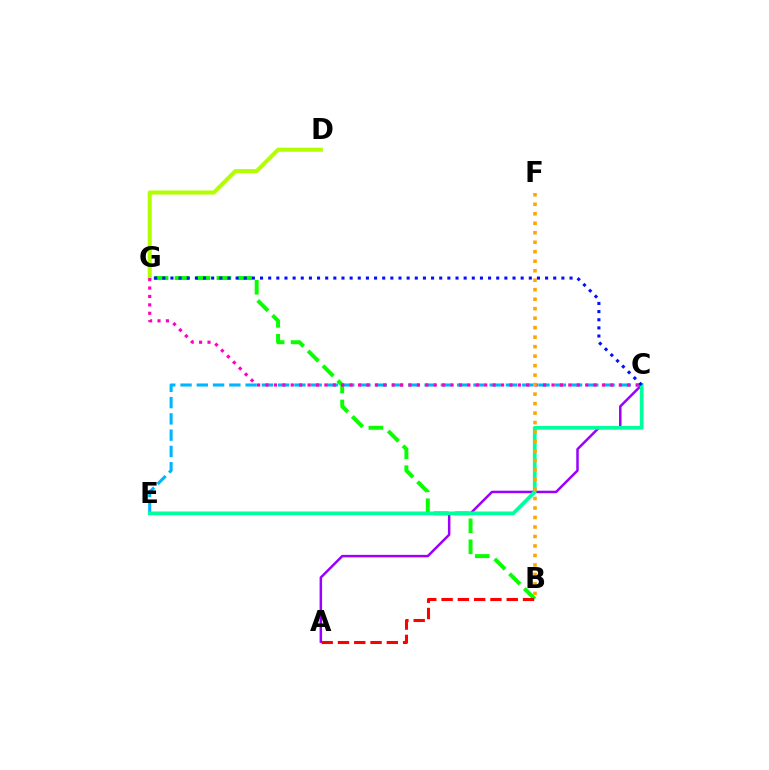{('D', 'G'): [{'color': '#b3ff00', 'line_style': 'solid', 'thickness': 2.93}], ('B', 'G'): [{'color': '#08ff00', 'line_style': 'dashed', 'thickness': 2.85}], ('C', 'E'): [{'color': '#00b5ff', 'line_style': 'dashed', 'thickness': 2.21}, {'color': '#00ff9d', 'line_style': 'solid', 'thickness': 2.67}], ('A', 'C'): [{'color': '#9b00ff', 'line_style': 'solid', 'thickness': 1.79}], ('A', 'B'): [{'color': '#ff0000', 'line_style': 'dashed', 'thickness': 2.21}], ('C', 'G'): [{'color': '#ff00bd', 'line_style': 'dotted', 'thickness': 2.29}, {'color': '#0010ff', 'line_style': 'dotted', 'thickness': 2.21}], ('B', 'F'): [{'color': '#ffa500', 'line_style': 'dotted', 'thickness': 2.58}]}